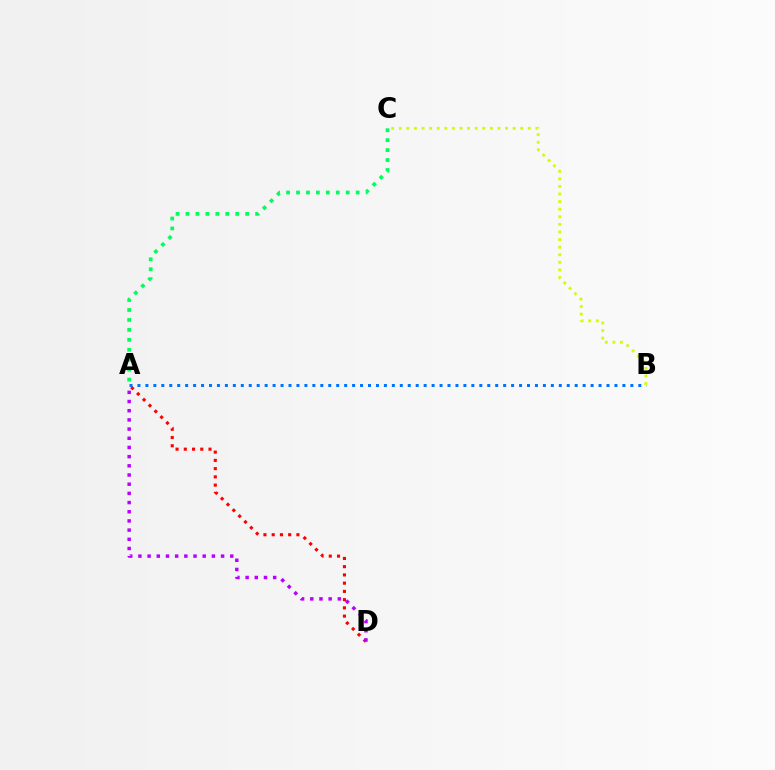{('A', 'D'): [{'color': '#ff0000', 'line_style': 'dotted', 'thickness': 2.24}, {'color': '#b900ff', 'line_style': 'dotted', 'thickness': 2.5}], ('A', 'C'): [{'color': '#00ff5c', 'line_style': 'dotted', 'thickness': 2.7}], ('A', 'B'): [{'color': '#0074ff', 'line_style': 'dotted', 'thickness': 2.16}], ('B', 'C'): [{'color': '#d1ff00', 'line_style': 'dotted', 'thickness': 2.06}]}